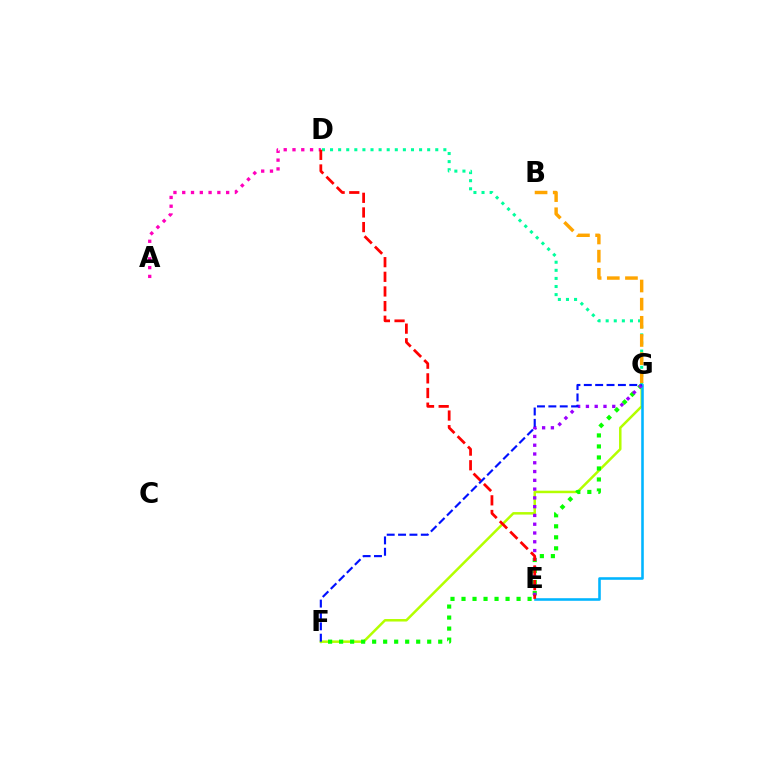{('F', 'G'): [{'color': '#b3ff00', 'line_style': 'solid', 'thickness': 1.8}, {'color': '#08ff00', 'line_style': 'dotted', 'thickness': 2.99}, {'color': '#0010ff', 'line_style': 'dashed', 'thickness': 1.54}], ('A', 'D'): [{'color': '#ff00bd', 'line_style': 'dotted', 'thickness': 2.39}], ('D', 'G'): [{'color': '#00ff9d', 'line_style': 'dotted', 'thickness': 2.2}], ('E', 'G'): [{'color': '#00b5ff', 'line_style': 'solid', 'thickness': 1.86}, {'color': '#9b00ff', 'line_style': 'dotted', 'thickness': 2.38}], ('B', 'G'): [{'color': '#ffa500', 'line_style': 'dashed', 'thickness': 2.47}], ('D', 'E'): [{'color': '#ff0000', 'line_style': 'dashed', 'thickness': 1.99}]}